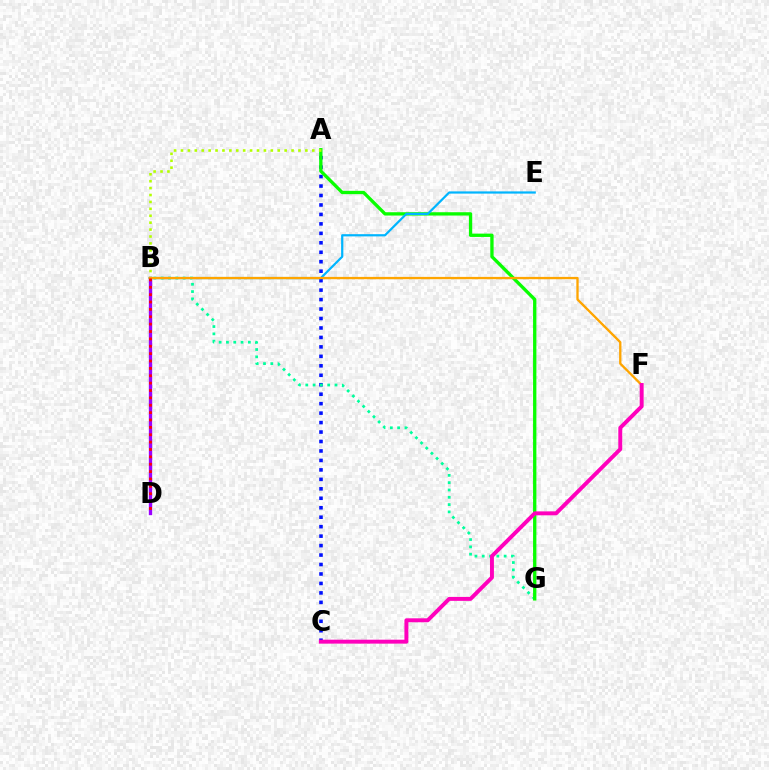{('A', 'C'): [{'color': '#0010ff', 'line_style': 'dotted', 'thickness': 2.57}], ('B', 'G'): [{'color': '#00ff9d', 'line_style': 'dotted', 'thickness': 1.98}], ('A', 'G'): [{'color': '#08ff00', 'line_style': 'solid', 'thickness': 2.39}], ('A', 'B'): [{'color': '#b3ff00', 'line_style': 'dotted', 'thickness': 1.88}], ('B', 'D'): [{'color': '#9b00ff', 'line_style': 'solid', 'thickness': 2.41}, {'color': '#ff0000', 'line_style': 'dotted', 'thickness': 2.0}], ('B', 'E'): [{'color': '#00b5ff', 'line_style': 'solid', 'thickness': 1.6}], ('B', 'F'): [{'color': '#ffa500', 'line_style': 'solid', 'thickness': 1.67}], ('C', 'F'): [{'color': '#ff00bd', 'line_style': 'solid', 'thickness': 2.84}]}